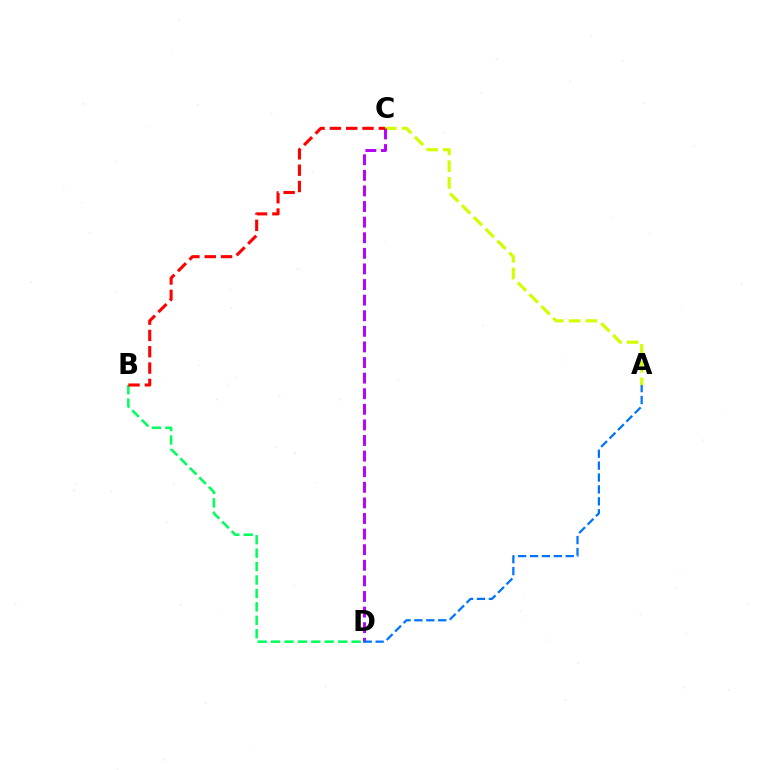{('A', 'C'): [{'color': '#d1ff00', 'line_style': 'dashed', 'thickness': 2.27}], ('C', 'D'): [{'color': '#b900ff', 'line_style': 'dashed', 'thickness': 2.12}], ('B', 'D'): [{'color': '#00ff5c', 'line_style': 'dashed', 'thickness': 1.82}], ('A', 'D'): [{'color': '#0074ff', 'line_style': 'dashed', 'thickness': 1.62}], ('B', 'C'): [{'color': '#ff0000', 'line_style': 'dashed', 'thickness': 2.22}]}